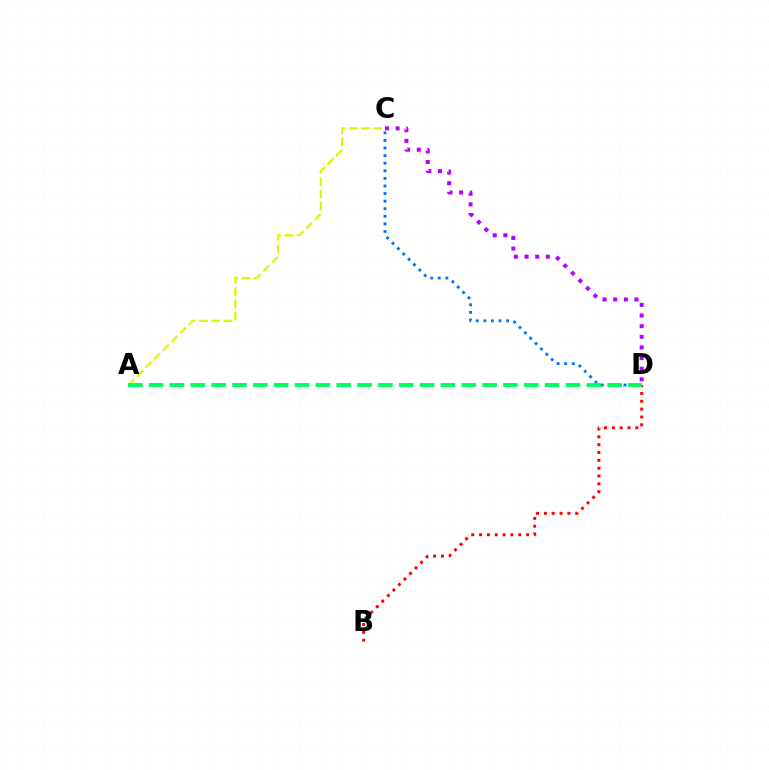{('C', 'D'): [{'color': '#b900ff', 'line_style': 'dotted', 'thickness': 2.89}, {'color': '#0074ff', 'line_style': 'dotted', 'thickness': 2.06}], ('B', 'D'): [{'color': '#ff0000', 'line_style': 'dotted', 'thickness': 2.13}], ('A', 'C'): [{'color': '#d1ff00', 'line_style': 'dashed', 'thickness': 1.65}], ('A', 'D'): [{'color': '#00ff5c', 'line_style': 'dashed', 'thickness': 2.83}]}